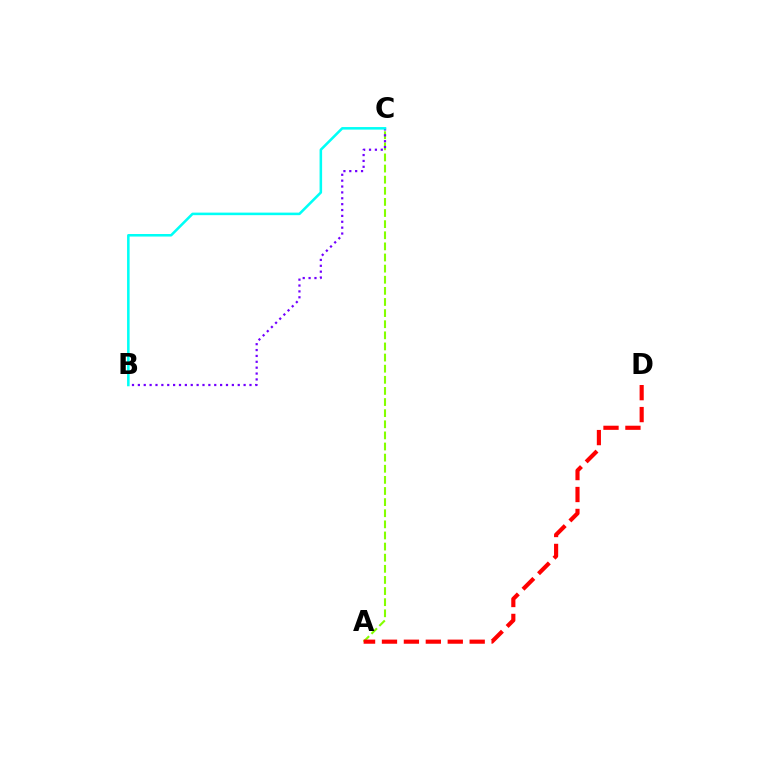{('A', 'C'): [{'color': '#84ff00', 'line_style': 'dashed', 'thickness': 1.51}], ('B', 'C'): [{'color': '#7200ff', 'line_style': 'dotted', 'thickness': 1.6}, {'color': '#00fff6', 'line_style': 'solid', 'thickness': 1.84}], ('A', 'D'): [{'color': '#ff0000', 'line_style': 'dashed', 'thickness': 2.98}]}